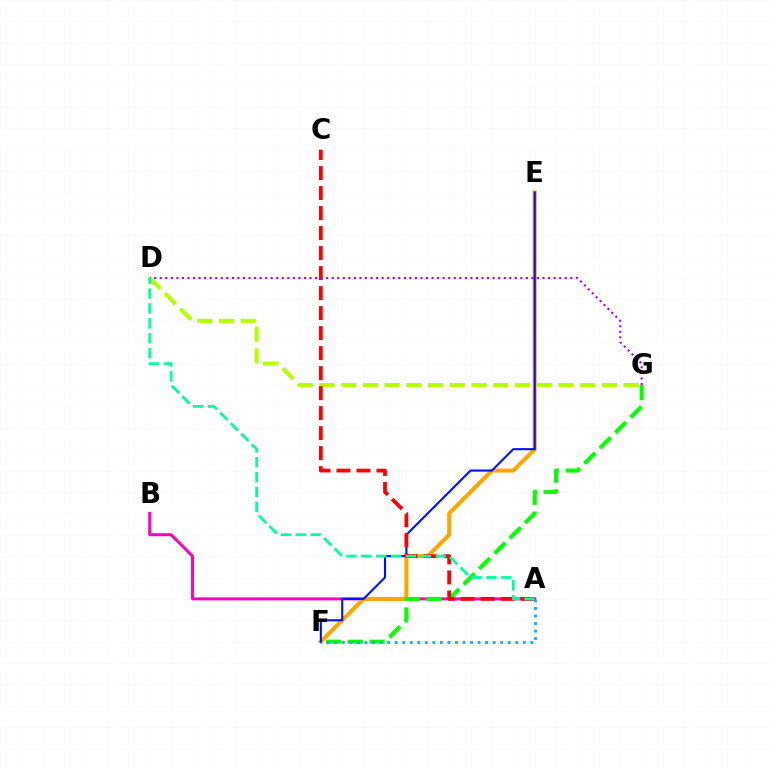{('A', 'B'): [{'color': '#ff00bd', 'line_style': 'solid', 'thickness': 2.15}], ('E', 'F'): [{'color': '#ffa500', 'line_style': 'solid', 'thickness': 2.91}, {'color': '#0010ff', 'line_style': 'solid', 'thickness': 1.51}], ('D', 'G'): [{'color': '#b3ff00', 'line_style': 'dashed', 'thickness': 2.95}, {'color': '#9b00ff', 'line_style': 'dotted', 'thickness': 1.51}], ('F', 'G'): [{'color': '#08ff00', 'line_style': 'dashed', 'thickness': 2.96}], ('A', 'F'): [{'color': '#00b5ff', 'line_style': 'dotted', 'thickness': 2.05}], ('A', 'C'): [{'color': '#ff0000', 'line_style': 'dashed', 'thickness': 2.72}], ('A', 'D'): [{'color': '#00ff9d', 'line_style': 'dashed', 'thickness': 2.02}]}